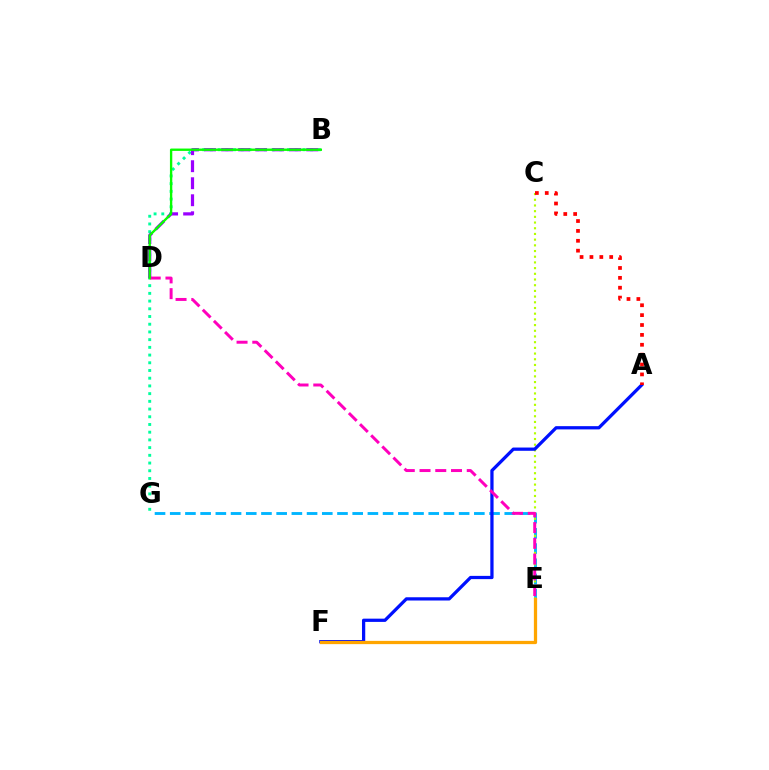{('E', 'G'): [{'color': '#00b5ff', 'line_style': 'dashed', 'thickness': 2.07}], ('B', 'G'): [{'color': '#00ff9d', 'line_style': 'dotted', 'thickness': 2.1}], ('C', 'E'): [{'color': '#b3ff00', 'line_style': 'dotted', 'thickness': 1.55}], ('B', 'D'): [{'color': '#9b00ff', 'line_style': 'dashed', 'thickness': 2.31}, {'color': '#08ff00', 'line_style': 'solid', 'thickness': 1.69}], ('A', 'F'): [{'color': '#0010ff', 'line_style': 'solid', 'thickness': 2.34}], ('D', 'E'): [{'color': '#ff00bd', 'line_style': 'dashed', 'thickness': 2.14}], ('E', 'F'): [{'color': '#ffa500', 'line_style': 'solid', 'thickness': 2.34}], ('A', 'C'): [{'color': '#ff0000', 'line_style': 'dotted', 'thickness': 2.68}]}